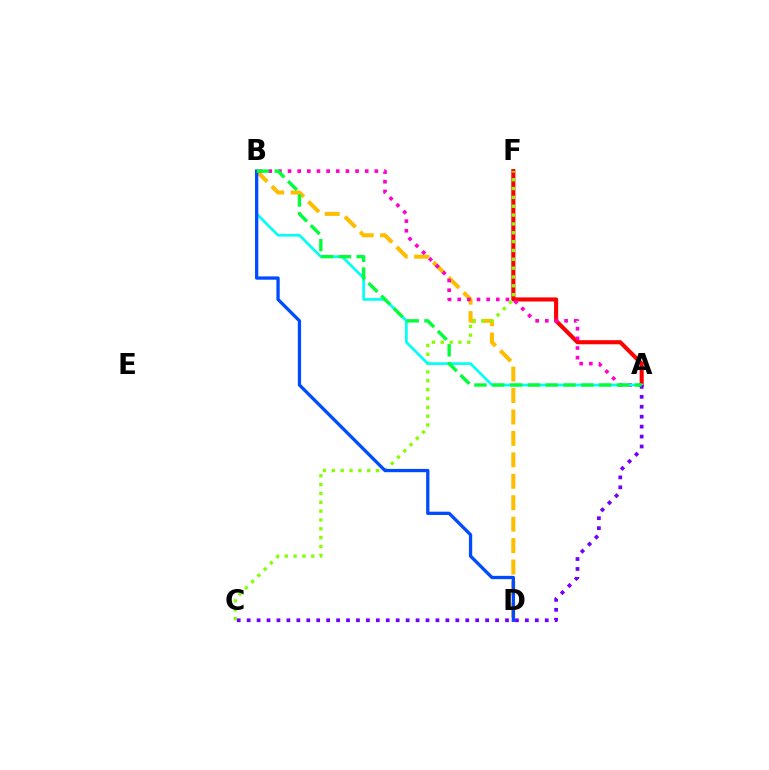{('A', 'F'): [{'color': '#ff0000', 'line_style': 'solid', 'thickness': 2.95}], ('B', 'D'): [{'color': '#ffbd00', 'line_style': 'dashed', 'thickness': 2.91}, {'color': '#004bff', 'line_style': 'solid', 'thickness': 2.37}], ('C', 'F'): [{'color': '#84ff00', 'line_style': 'dotted', 'thickness': 2.4}], ('A', 'B'): [{'color': '#ff00cf', 'line_style': 'dotted', 'thickness': 2.62}, {'color': '#00fff6', 'line_style': 'solid', 'thickness': 1.93}, {'color': '#00ff39', 'line_style': 'dashed', 'thickness': 2.42}], ('A', 'C'): [{'color': '#7200ff', 'line_style': 'dotted', 'thickness': 2.7}]}